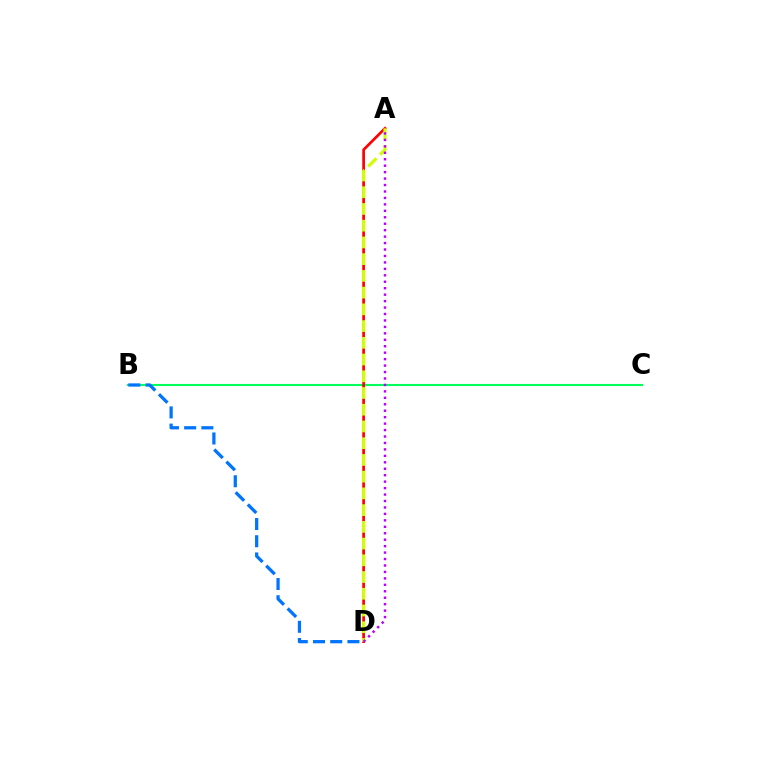{('B', 'C'): [{'color': '#00ff5c', 'line_style': 'solid', 'thickness': 1.51}], ('A', 'D'): [{'color': '#ff0000', 'line_style': 'solid', 'thickness': 1.94}, {'color': '#d1ff00', 'line_style': 'dashed', 'thickness': 2.27}, {'color': '#b900ff', 'line_style': 'dotted', 'thickness': 1.75}], ('B', 'D'): [{'color': '#0074ff', 'line_style': 'dashed', 'thickness': 2.34}]}